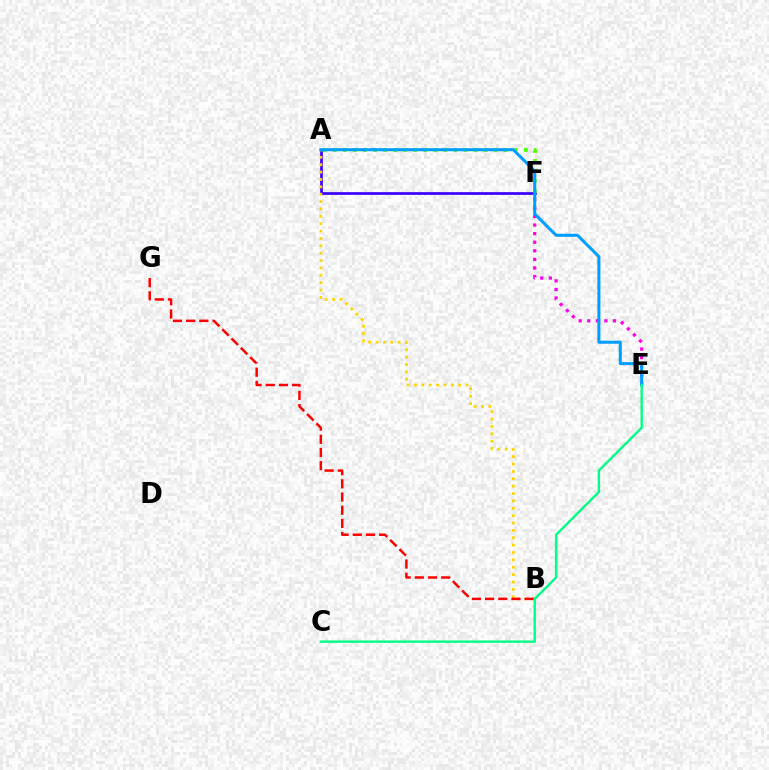{('A', 'F'): [{'color': '#3700ff', 'line_style': 'solid', 'thickness': 1.93}, {'color': '#4fff00', 'line_style': 'dotted', 'thickness': 2.73}], ('E', 'F'): [{'color': '#ff00ed', 'line_style': 'dotted', 'thickness': 2.33}], ('A', 'B'): [{'color': '#ffd500', 'line_style': 'dotted', 'thickness': 2.0}], ('B', 'G'): [{'color': '#ff0000', 'line_style': 'dashed', 'thickness': 1.79}], ('A', 'E'): [{'color': '#009eff', 'line_style': 'solid', 'thickness': 2.18}], ('C', 'E'): [{'color': '#00ff86', 'line_style': 'solid', 'thickness': 1.72}]}